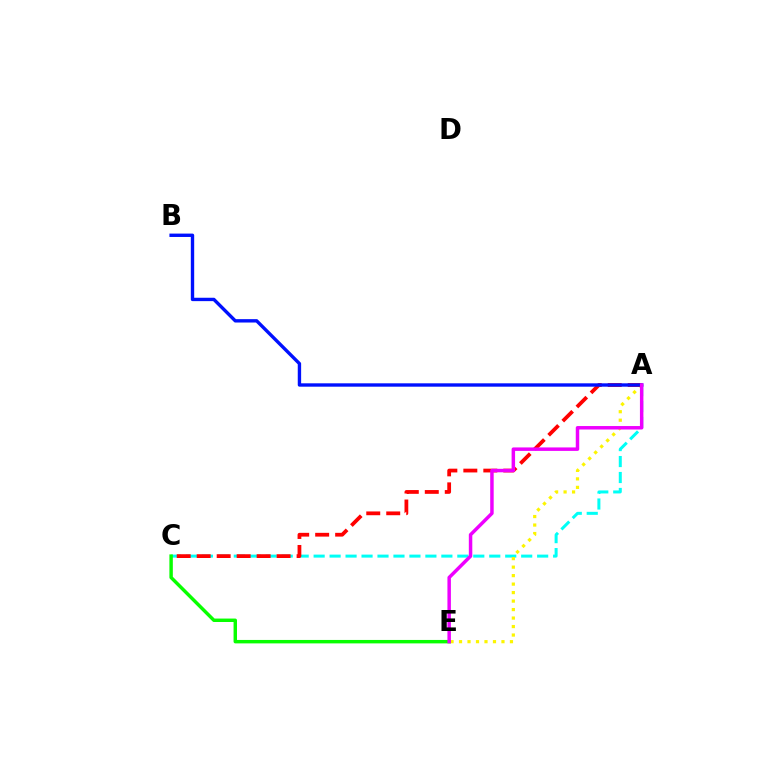{('A', 'C'): [{'color': '#00fff6', 'line_style': 'dashed', 'thickness': 2.17}, {'color': '#ff0000', 'line_style': 'dashed', 'thickness': 2.71}], ('A', 'E'): [{'color': '#fcf500', 'line_style': 'dotted', 'thickness': 2.31}, {'color': '#ee00ff', 'line_style': 'solid', 'thickness': 2.5}], ('C', 'E'): [{'color': '#08ff00', 'line_style': 'solid', 'thickness': 2.48}], ('A', 'B'): [{'color': '#0010ff', 'line_style': 'solid', 'thickness': 2.43}]}